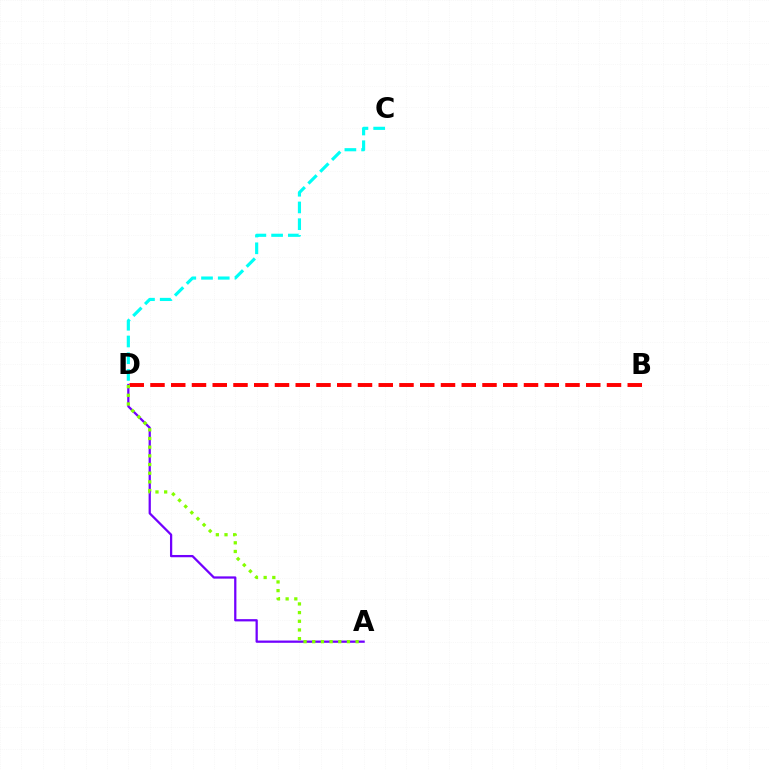{('A', 'D'): [{'color': '#7200ff', 'line_style': 'solid', 'thickness': 1.63}, {'color': '#84ff00', 'line_style': 'dotted', 'thickness': 2.36}], ('B', 'D'): [{'color': '#ff0000', 'line_style': 'dashed', 'thickness': 2.82}], ('C', 'D'): [{'color': '#00fff6', 'line_style': 'dashed', 'thickness': 2.27}]}